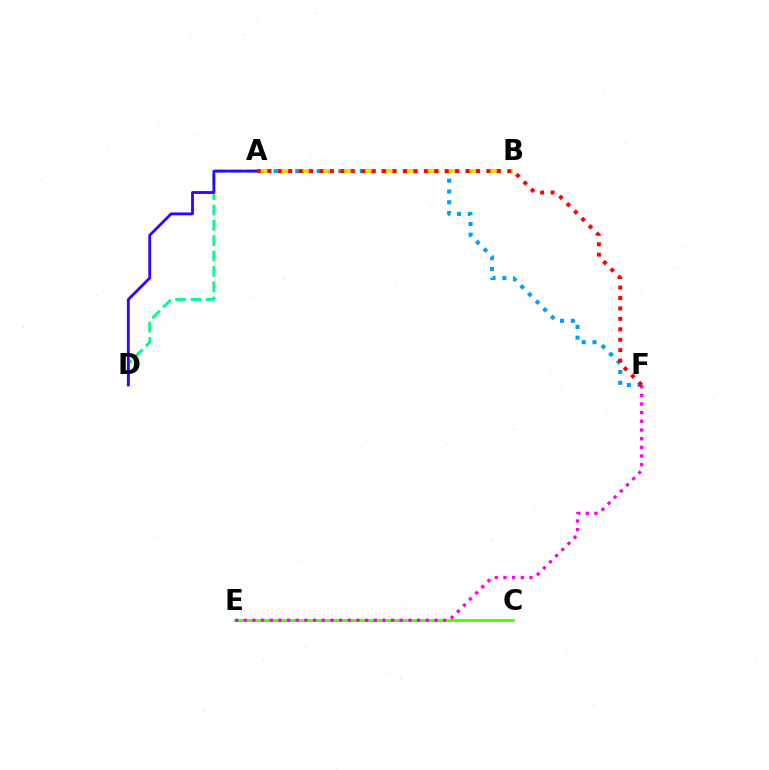{('C', 'E'): [{'color': '#4fff00', 'line_style': 'solid', 'thickness': 2.09}], ('A', 'F'): [{'color': '#009eff', 'line_style': 'dotted', 'thickness': 2.93}, {'color': '#ff0000', 'line_style': 'dotted', 'thickness': 2.83}], ('E', 'F'): [{'color': '#ff00ed', 'line_style': 'dotted', 'thickness': 2.36}], ('A', 'D'): [{'color': '#00ff86', 'line_style': 'dashed', 'thickness': 2.08}, {'color': '#3700ff', 'line_style': 'solid', 'thickness': 2.02}], ('A', 'B'): [{'color': '#ffd500', 'line_style': 'dashed', 'thickness': 2.84}]}